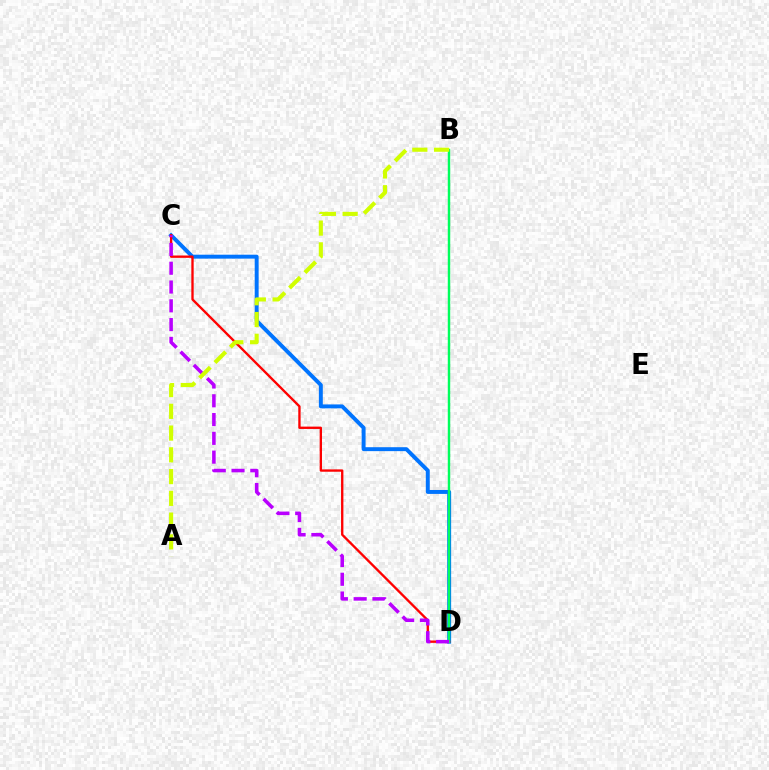{('C', 'D'): [{'color': '#0074ff', 'line_style': 'solid', 'thickness': 2.83}, {'color': '#ff0000', 'line_style': 'solid', 'thickness': 1.68}, {'color': '#b900ff', 'line_style': 'dashed', 'thickness': 2.55}], ('B', 'D'): [{'color': '#00ff5c', 'line_style': 'solid', 'thickness': 1.76}], ('A', 'B'): [{'color': '#d1ff00', 'line_style': 'dashed', 'thickness': 2.96}]}